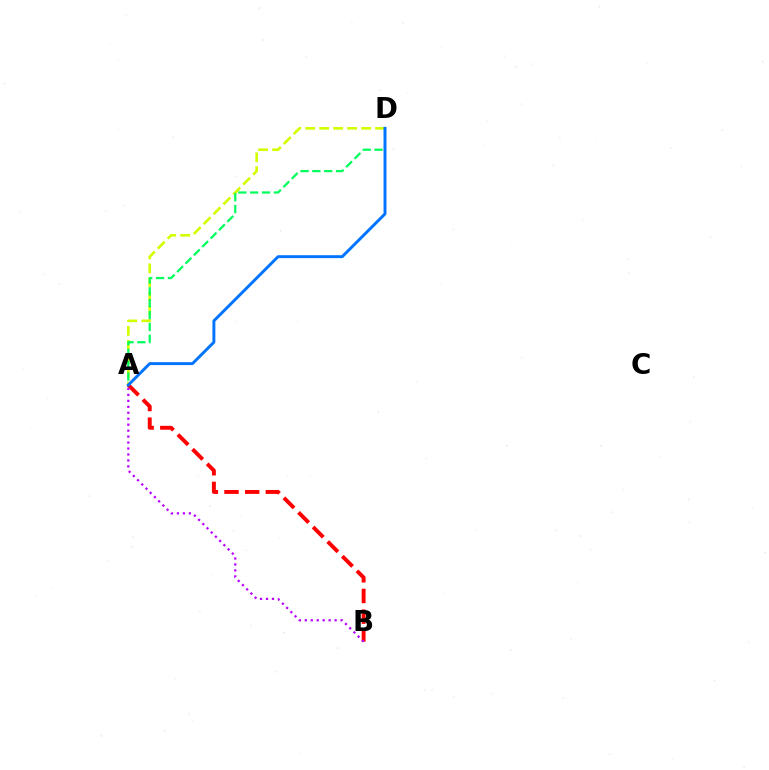{('A', 'D'): [{'color': '#d1ff00', 'line_style': 'dashed', 'thickness': 1.9}, {'color': '#00ff5c', 'line_style': 'dashed', 'thickness': 1.61}, {'color': '#0074ff', 'line_style': 'solid', 'thickness': 2.11}], ('A', 'B'): [{'color': '#ff0000', 'line_style': 'dashed', 'thickness': 2.81}, {'color': '#b900ff', 'line_style': 'dotted', 'thickness': 1.62}]}